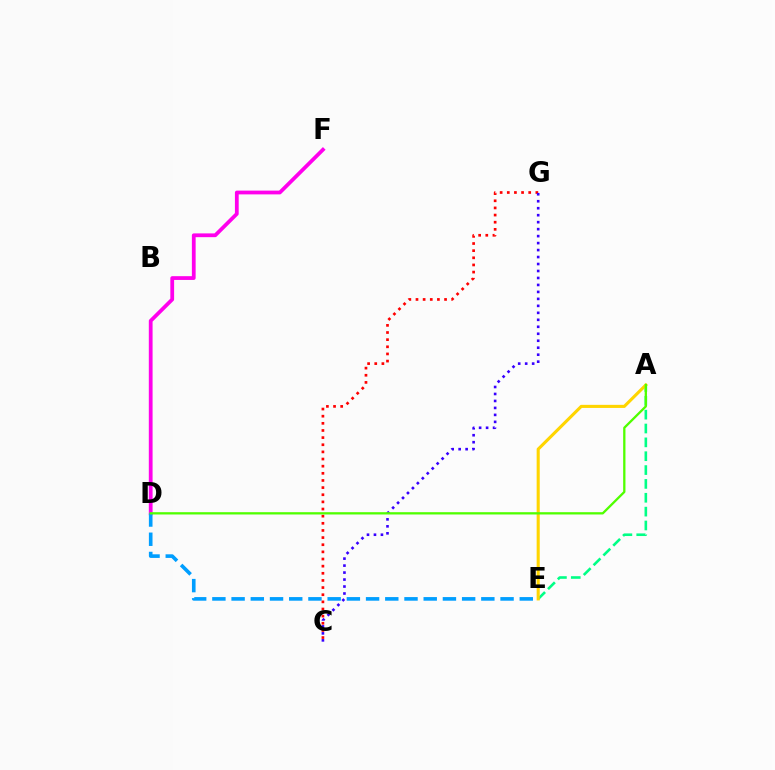{('A', 'E'): [{'color': '#00ff86', 'line_style': 'dashed', 'thickness': 1.88}, {'color': '#ffd500', 'line_style': 'solid', 'thickness': 2.22}], ('C', 'G'): [{'color': '#ff0000', 'line_style': 'dotted', 'thickness': 1.94}, {'color': '#3700ff', 'line_style': 'dotted', 'thickness': 1.9}], ('D', 'F'): [{'color': '#ff00ed', 'line_style': 'solid', 'thickness': 2.71}], ('D', 'E'): [{'color': '#009eff', 'line_style': 'dashed', 'thickness': 2.61}], ('A', 'D'): [{'color': '#4fff00', 'line_style': 'solid', 'thickness': 1.65}]}